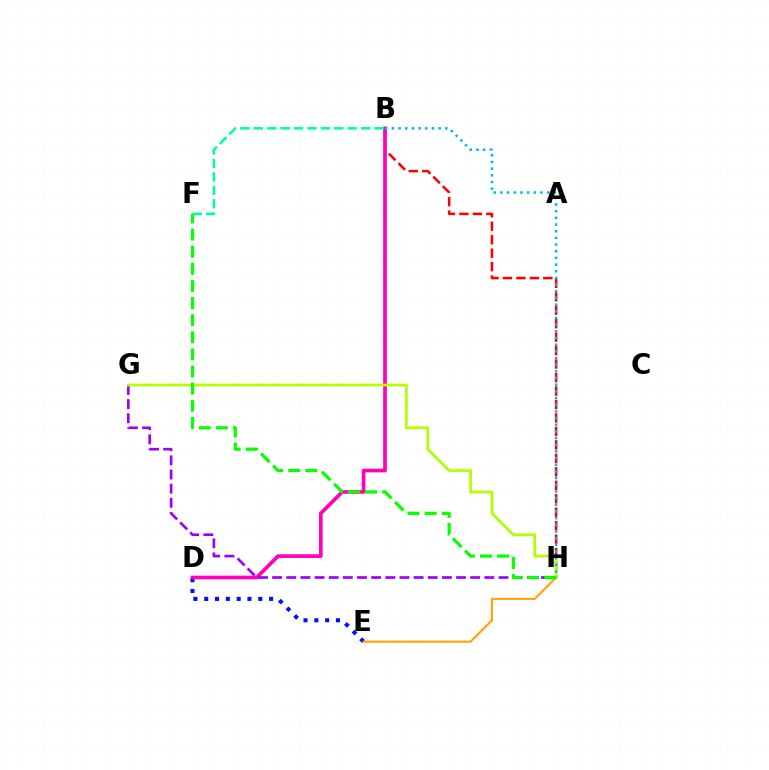{('B', 'H'): [{'color': '#ff0000', 'line_style': 'dashed', 'thickness': 1.83}, {'color': '#00b5ff', 'line_style': 'dotted', 'thickness': 1.81}], ('D', 'E'): [{'color': '#0010ff', 'line_style': 'dotted', 'thickness': 2.94}], ('B', 'D'): [{'color': '#ff00bd', 'line_style': 'solid', 'thickness': 2.65}], ('G', 'H'): [{'color': '#9b00ff', 'line_style': 'dashed', 'thickness': 1.92}, {'color': '#b3ff00', 'line_style': 'solid', 'thickness': 1.98}], ('E', 'H'): [{'color': '#ffa500', 'line_style': 'solid', 'thickness': 1.52}], ('B', 'F'): [{'color': '#00ff9d', 'line_style': 'dashed', 'thickness': 1.82}], ('F', 'H'): [{'color': '#08ff00', 'line_style': 'dashed', 'thickness': 2.33}]}